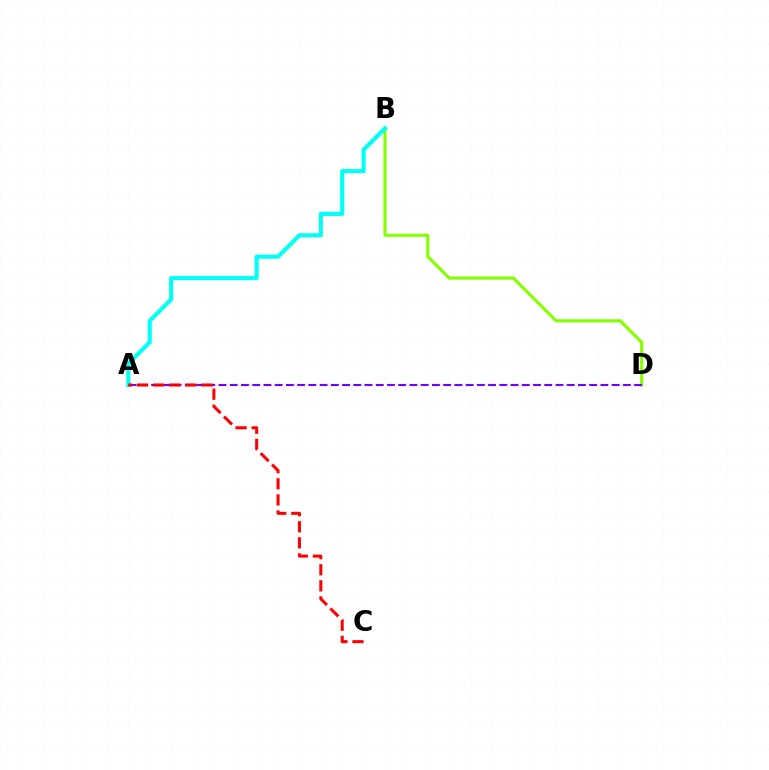{('B', 'D'): [{'color': '#84ff00', 'line_style': 'solid', 'thickness': 2.25}], ('A', 'B'): [{'color': '#00fff6', 'line_style': 'solid', 'thickness': 2.96}], ('A', 'D'): [{'color': '#7200ff', 'line_style': 'dashed', 'thickness': 1.53}], ('A', 'C'): [{'color': '#ff0000', 'line_style': 'dashed', 'thickness': 2.19}]}